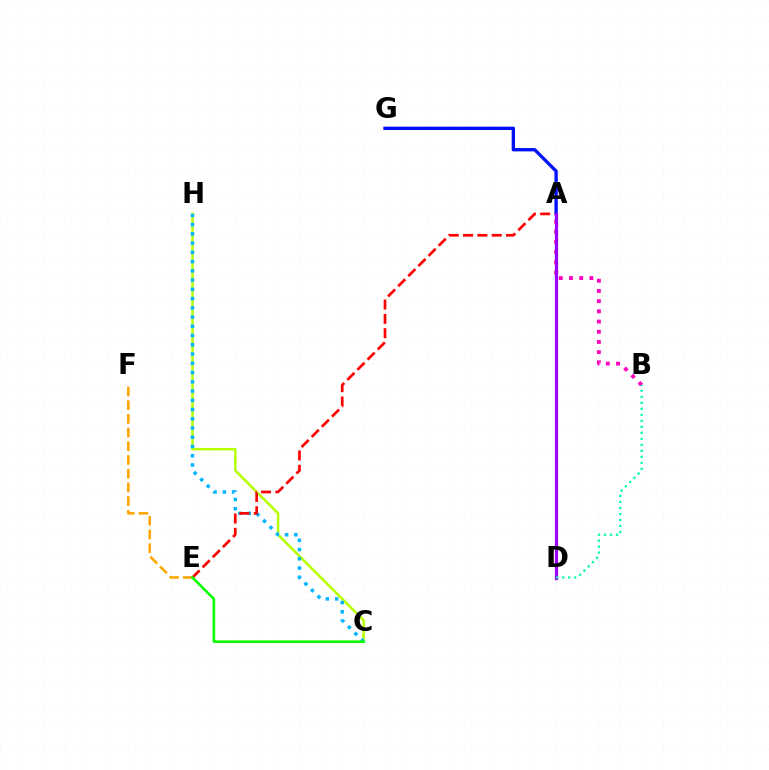{('C', 'H'): [{'color': '#b3ff00', 'line_style': 'solid', 'thickness': 1.8}, {'color': '#00b5ff', 'line_style': 'dotted', 'thickness': 2.51}], ('E', 'F'): [{'color': '#ffa500', 'line_style': 'dashed', 'thickness': 1.86}], ('A', 'E'): [{'color': '#ff0000', 'line_style': 'dashed', 'thickness': 1.95}], ('A', 'B'): [{'color': '#ff00bd', 'line_style': 'dotted', 'thickness': 2.77}], ('A', 'G'): [{'color': '#0010ff', 'line_style': 'solid', 'thickness': 2.39}], ('A', 'D'): [{'color': '#9b00ff', 'line_style': 'solid', 'thickness': 2.3}], ('C', 'E'): [{'color': '#08ff00', 'line_style': 'solid', 'thickness': 1.87}], ('B', 'D'): [{'color': '#00ff9d', 'line_style': 'dotted', 'thickness': 1.63}]}